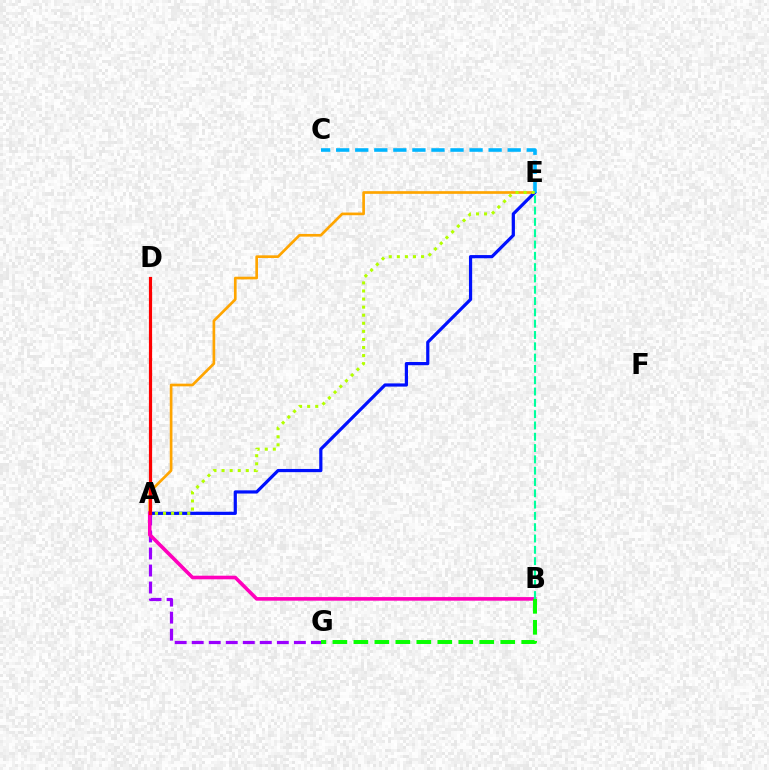{('A', 'E'): [{'color': '#ffa500', 'line_style': 'solid', 'thickness': 1.93}, {'color': '#0010ff', 'line_style': 'solid', 'thickness': 2.3}, {'color': '#b3ff00', 'line_style': 'dotted', 'thickness': 2.19}], ('A', 'G'): [{'color': '#9b00ff', 'line_style': 'dashed', 'thickness': 2.31}], ('A', 'B'): [{'color': '#ff00bd', 'line_style': 'solid', 'thickness': 2.6}], ('C', 'E'): [{'color': '#00b5ff', 'line_style': 'dashed', 'thickness': 2.59}], ('B', 'G'): [{'color': '#08ff00', 'line_style': 'dashed', 'thickness': 2.85}], ('A', 'D'): [{'color': '#ff0000', 'line_style': 'solid', 'thickness': 2.29}], ('B', 'E'): [{'color': '#00ff9d', 'line_style': 'dashed', 'thickness': 1.54}]}